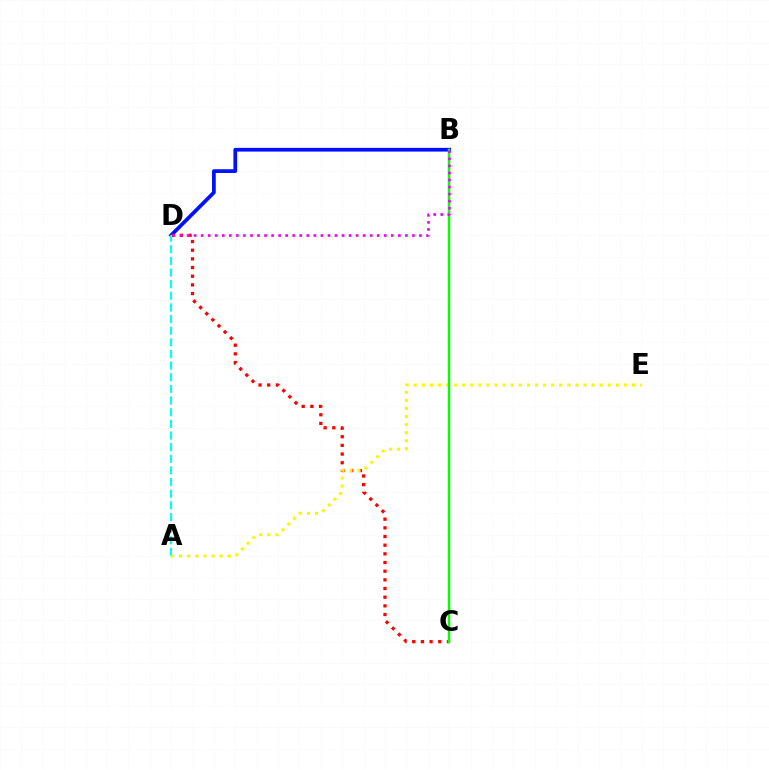{('B', 'D'): [{'color': '#0010ff', 'line_style': 'solid', 'thickness': 2.68}, {'color': '#ee00ff', 'line_style': 'dotted', 'thickness': 1.91}], ('C', 'D'): [{'color': '#ff0000', 'line_style': 'dotted', 'thickness': 2.36}], ('A', 'D'): [{'color': '#00fff6', 'line_style': 'dashed', 'thickness': 1.58}], ('A', 'E'): [{'color': '#fcf500', 'line_style': 'dotted', 'thickness': 2.2}], ('B', 'C'): [{'color': '#08ff00', 'line_style': 'solid', 'thickness': 1.79}]}